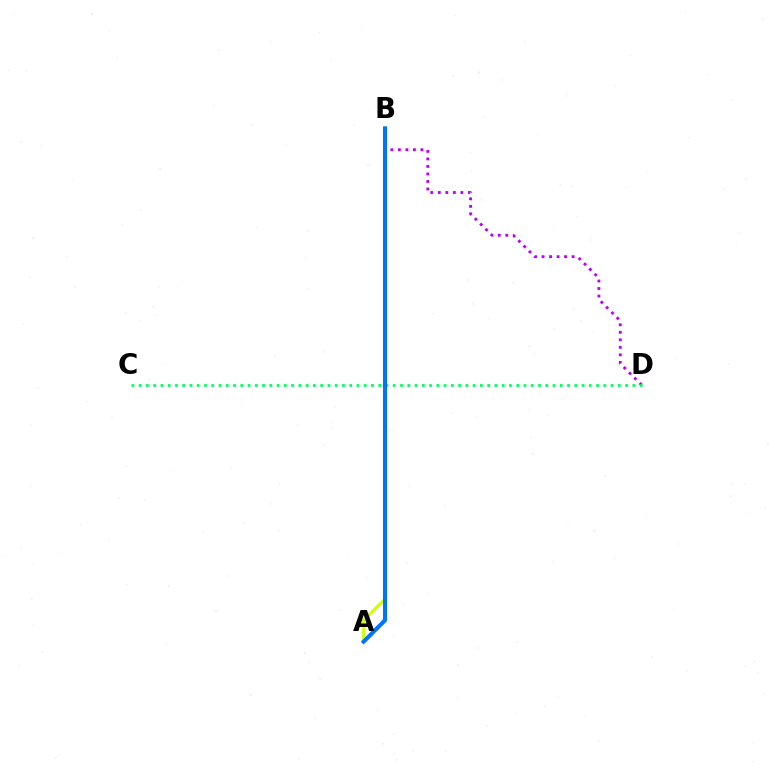{('A', 'B'): [{'color': '#ff0000', 'line_style': 'dotted', 'thickness': 2.34}, {'color': '#d1ff00', 'line_style': 'solid', 'thickness': 2.16}, {'color': '#0074ff', 'line_style': 'solid', 'thickness': 2.9}], ('B', 'D'): [{'color': '#b900ff', 'line_style': 'dotted', 'thickness': 2.04}], ('C', 'D'): [{'color': '#00ff5c', 'line_style': 'dotted', 'thickness': 1.97}]}